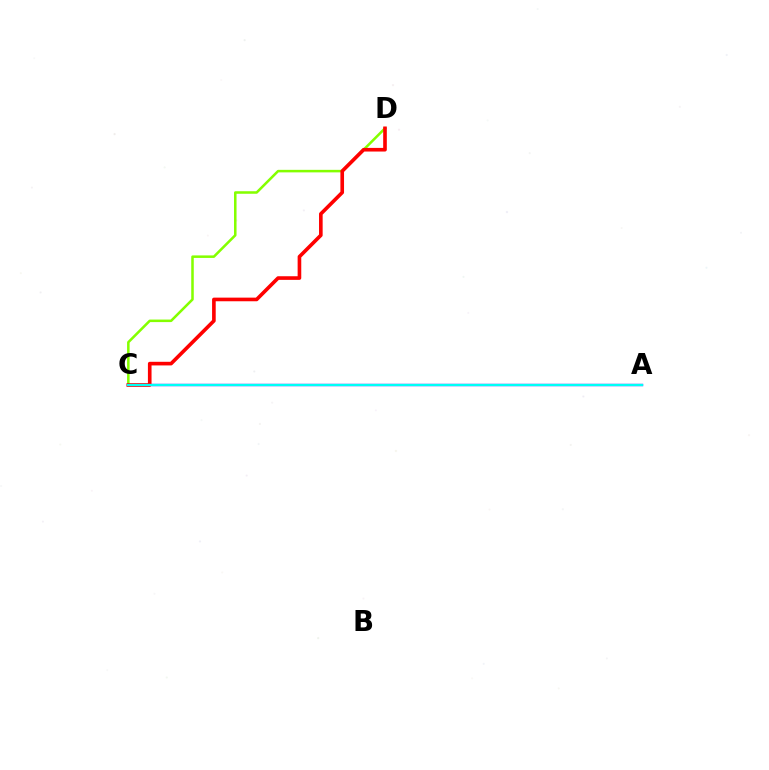{('A', 'C'): [{'color': '#7200ff', 'line_style': 'solid', 'thickness': 1.7}, {'color': '#00fff6', 'line_style': 'solid', 'thickness': 1.63}], ('C', 'D'): [{'color': '#84ff00', 'line_style': 'solid', 'thickness': 1.82}, {'color': '#ff0000', 'line_style': 'solid', 'thickness': 2.61}]}